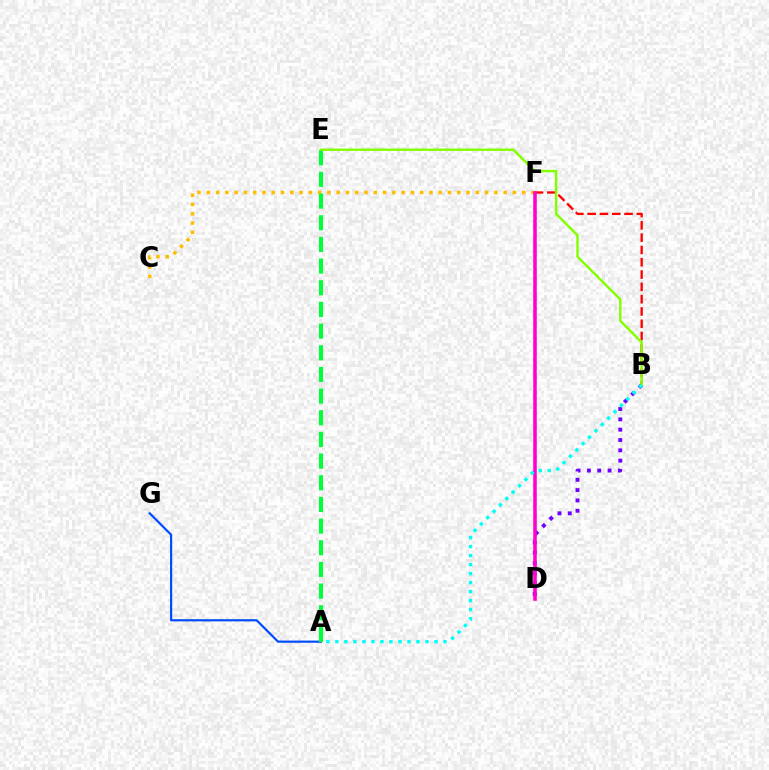{('C', 'F'): [{'color': '#ffbd00', 'line_style': 'dotted', 'thickness': 2.52}], ('B', 'D'): [{'color': '#7200ff', 'line_style': 'dotted', 'thickness': 2.8}], ('A', 'G'): [{'color': '#004bff', 'line_style': 'solid', 'thickness': 1.57}], ('B', 'F'): [{'color': '#ff0000', 'line_style': 'dashed', 'thickness': 1.67}], ('A', 'E'): [{'color': '#00ff39', 'line_style': 'dashed', 'thickness': 2.94}], ('D', 'F'): [{'color': '#ff00cf', 'line_style': 'solid', 'thickness': 2.55}], ('B', 'E'): [{'color': '#84ff00', 'line_style': 'solid', 'thickness': 1.76}], ('A', 'B'): [{'color': '#00fff6', 'line_style': 'dotted', 'thickness': 2.45}]}